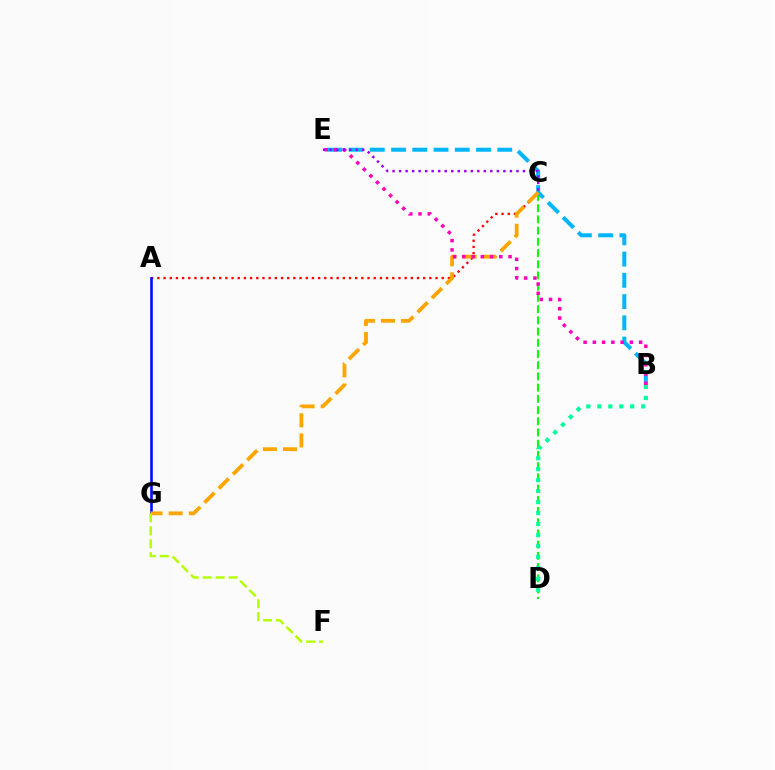{('A', 'C'): [{'color': '#ff0000', 'line_style': 'dotted', 'thickness': 1.68}], ('A', 'G'): [{'color': '#0010ff', 'line_style': 'solid', 'thickness': 1.88}], ('C', 'D'): [{'color': '#08ff00', 'line_style': 'dashed', 'thickness': 1.52}], ('B', 'E'): [{'color': '#00b5ff', 'line_style': 'dashed', 'thickness': 2.89}, {'color': '#ff00bd', 'line_style': 'dotted', 'thickness': 2.51}], ('B', 'D'): [{'color': '#00ff9d', 'line_style': 'dotted', 'thickness': 2.98}], ('C', 'G'): [{'color': '#ffa500', 'line_style': 'dashed', 'thickness': 2.73}], ('F', 'G'): [{'color': '#b3ff00', 'line_style': 'dashed', 'thickness': 1.76}], ('C', 'E'): [{'color': '#9b00ff', 'line_style': 'dotted', 'thickness': 1.77}]}